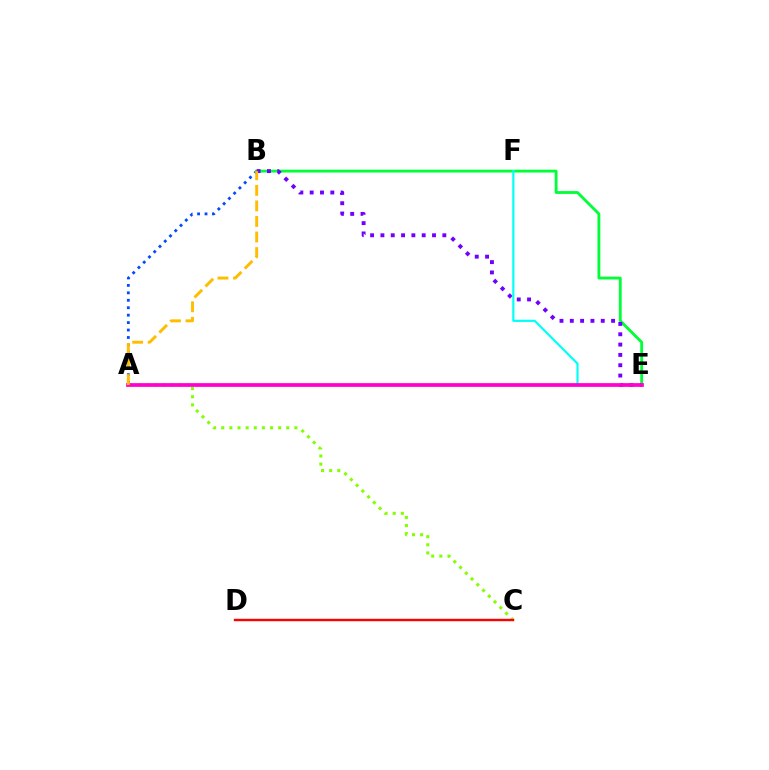{('A', 'C'): [{'color': '#84ff00', 'line_style': 'dotted', 'thickness': 2.21}], ('A', 'B'): [{'color': '#004bff', 'line_style': 'dotted', 'thickness': 2.02}, {'color': '#ffbd00', 'line_style': 'dashed', 'thickness': 2.11}], ('B', 'E'): [{'color': '#00ff39', 'line_style': 'solid', 'thickness': 2.05}, {'color': '#7200ff', 'line_style': 'dotted', 'thickness': 2.8}], ('E', 'F'): [{'color': '#00fff6', 'line_style': 'solid', 'thickness': 1.55}], ('C', 'D'): [{'color': '#ff0000', 'line_style': 'solid', 'thickness': 1.73}], ('A', 'E'): [{'color': '#ff00cf', 'line_style': 'solid', 'thickness': 2.68}]}